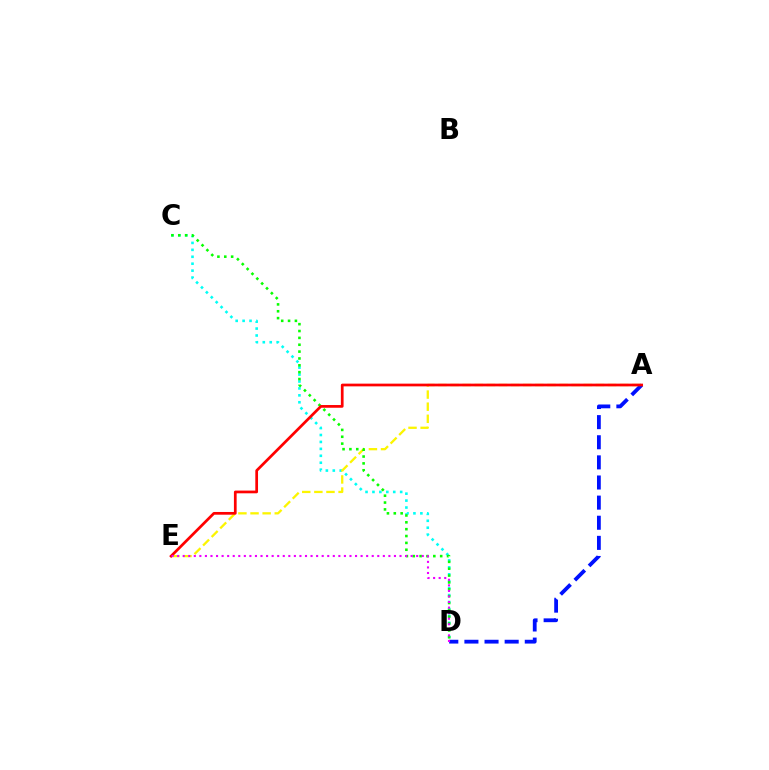{('C', 'D'): [{'color': '#00fff6', 'line_style': 'dotted', 'thickness': 1.88}, {'color': '#08ff00', 'line_style': 'dotted', 'thickness': 1.86}], ('A', 'E'): [{'color': '#fcf500', 'line_style': 'dashed', 'thickness': 1.65}, {'color': '#ff0000', 'line_style': 'solid', 'thickness': 1.96}], ('A', 'D'): [{'color': '#0010ff', 'line_style': 'dashed', 'thickness': 2.73}], ('D', 'E'): [{'color': '#ee00ff', 'line_style': 'dotted', 'thickness': 1.51}]}